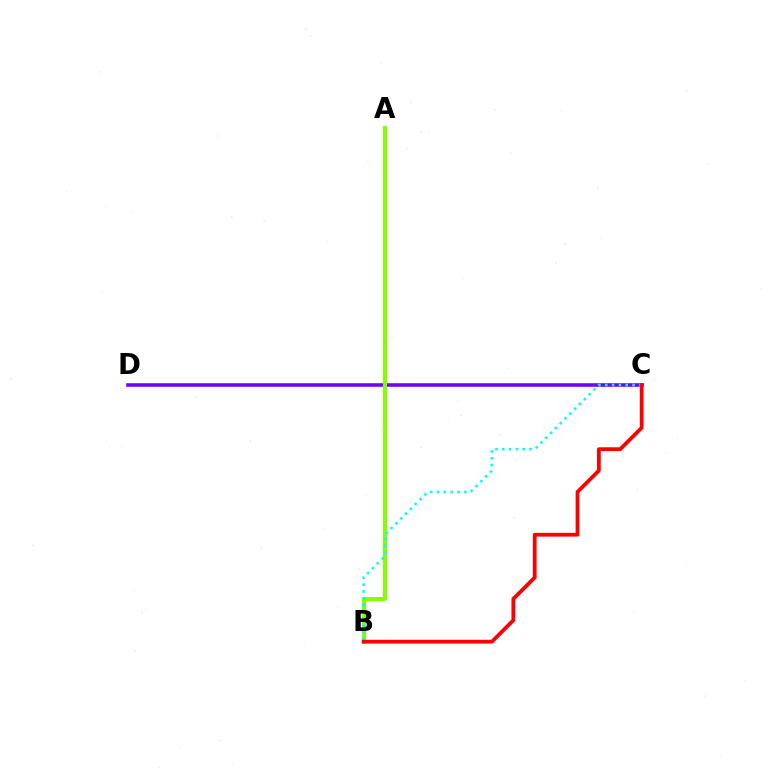{('C', 'D'): [{'color': '#7200ff', 'line_style': 'solid', 'thickness': 2.57}], ('A', 'B'): [{'color': '#84ff00', 'line_style': 'solid', 'thickness': 2.9}], ('B', 'C'): [{'color': '#00fff6', 'line_style': 'dotted', 'thickness': 1.85}, {'color': '#ff0000', 'line_style': 'solid', 'thickness': 2.71}]}